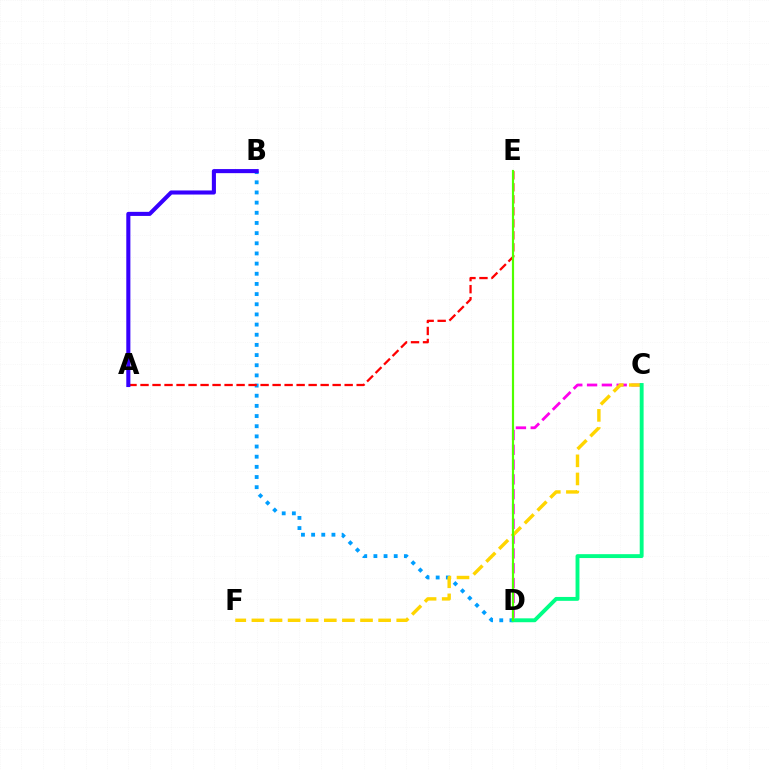{('C', 'D'): [{'color': '#ff00ed', 'line_style': 'dashed', 'thickness': 2.01}, {'color': '#00ff86', 'line_style': 'solid', 'thickness': 2.8}], ('B', 'D'): [{'color': '#009eff', 'line_style': 'dotted', 'thickness': 2.76}], ('A', 'E'): [{'color': '#ff0000', 'line_style': 'dashed', 'thickness': 1.63}], ('C', 'F'): [{'color': '#ffd500', 'line_style': 'dashed', 'thickness': 2.46}], ('D', 'E'): [{'color': '#4fff00', 'line_style': 'solid', 'thickness': 1.56}], ('A', 'B'): [{'color': '#3700ff', 'line_style': 'solid', 'thickness': 2.94}]}